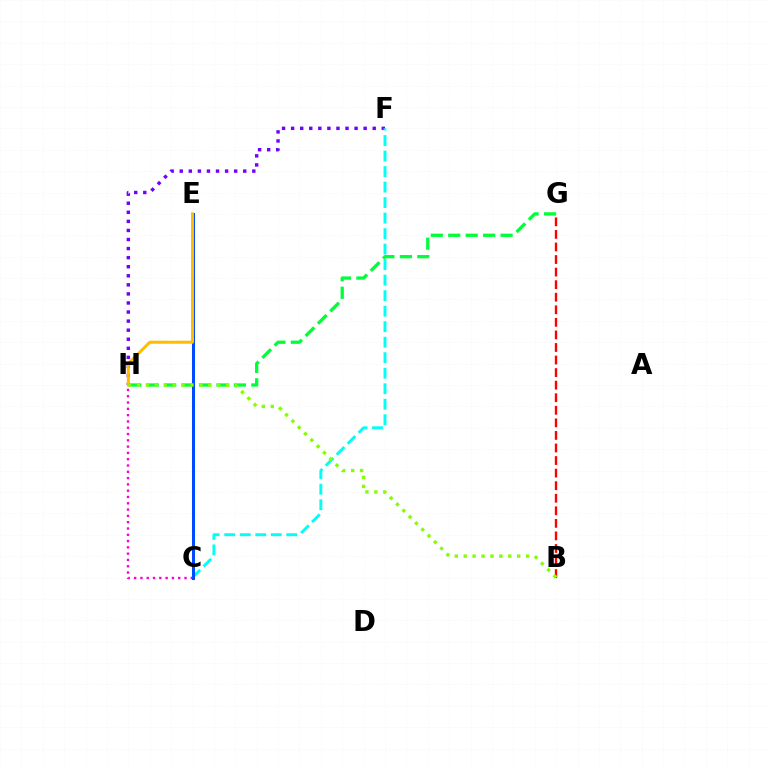{('G', 'H'): [{'color': '#00ff39', 'line_style': 'dashed', 'thickness': 2.37}], ('F', 'H'): [{'color': '#7200ff', 'line_style': 'dotted', 'thickness': 2.46}], ('C', 'H'): [{'color': '#ff00cf', 'line_style': 'dotted', 'thickness': 1.71}], ('C', 'F'): [{'color': '#00fff6', 'line_style': 'dashed', 'thickness': 2.11}], ('C', 'E'): [{'color': '#004bff', 'line_style': 'solid', 'thickness': 2.18}], ('B', 'G'): [{'color': '#ff0000', 'line_style': 'dashed', 'thickness': 1.71}], ('E', 'H'): [{'color': '#ffbd00', 'line_style': 'solid', 'thickness': 2.17}], ('B', 'H'): [{'color': '#84ff00', 'line_style': 'dotted', 'thickness': 2.42}]}